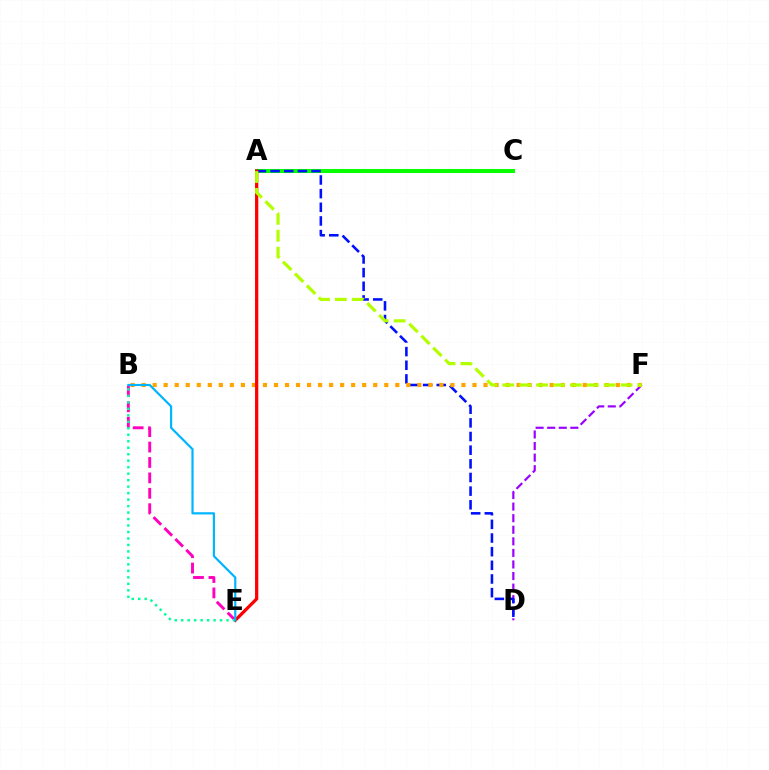{('B', 'E'): [{'color': '#ff00bd', 'line_style': 'dashed', 'thickness': 2.09}, {'color': '#00ff9d', 'line_style': 'dotted', 'thickness': 1.76}, {'color': '#00b5ff', 'line_style': 'solid', 'thickness': 1.58}], ('D', 'F'): [{'color': '#9b00ff', 'line_style': 'dashed', 'thickness': 1.57}], ('A', 'C'): [{'color': '#08ff00', 'line_style': 'solid', 'thickness': 2.9}], ('A', 'D'): [{'color': '#0010ff', 'line_style': 'dashed', 'thickness': 1.85}], ('B', 'F'): [{'color': '#ffa500', 'line_style': 'dotted', 'thickness': 3.0}], ('A', 'E'): [{'color': '#ff0000', 'line_style': 'solid', 'thickness': 2.34}], ('A', 'F'): [{'color': '#b3ff00', 'line_style': 'dashed', 'thickness': 2.3}]}